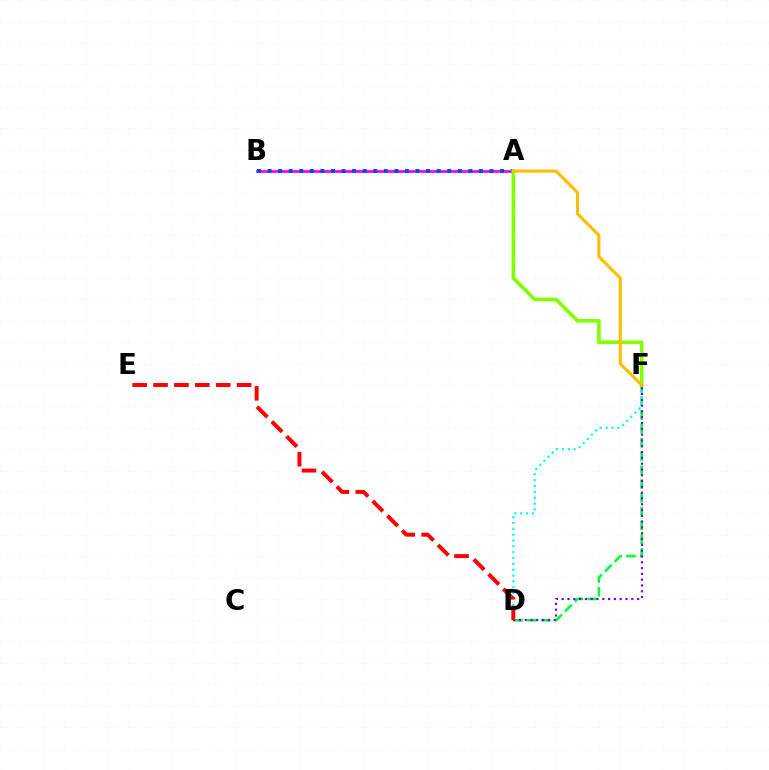{('D', 'F'): [{'color': '#00ff39', 'line_style': 'dashed', 'thickness': 1.88}, {'color': '#7200ff', 'line_style': 'dotted', 'thickness': 1.58}, {'color': '#00fff6', 'line_style': 'dotted', 'thickness': 1.59}], ('A', 'B'): [{'color': '#ff00cf', 'line_style': 'solid', 'thickness': 1.94}, {'color': '#004bff', 'line_style': 'dotted', 'thickness': 2.87}], ('D', 'E'): [{'color': '#ff0000', 'line_style': 'dashed', 'thickness': 2.84}], ('A', 'F'): [{'color': '#84ff00', 'line_style': 'solid', 'thickness': 2.64}, {'color': '#ffbd00', 'line_style': 'solid', 'thickness': 2.22}]}